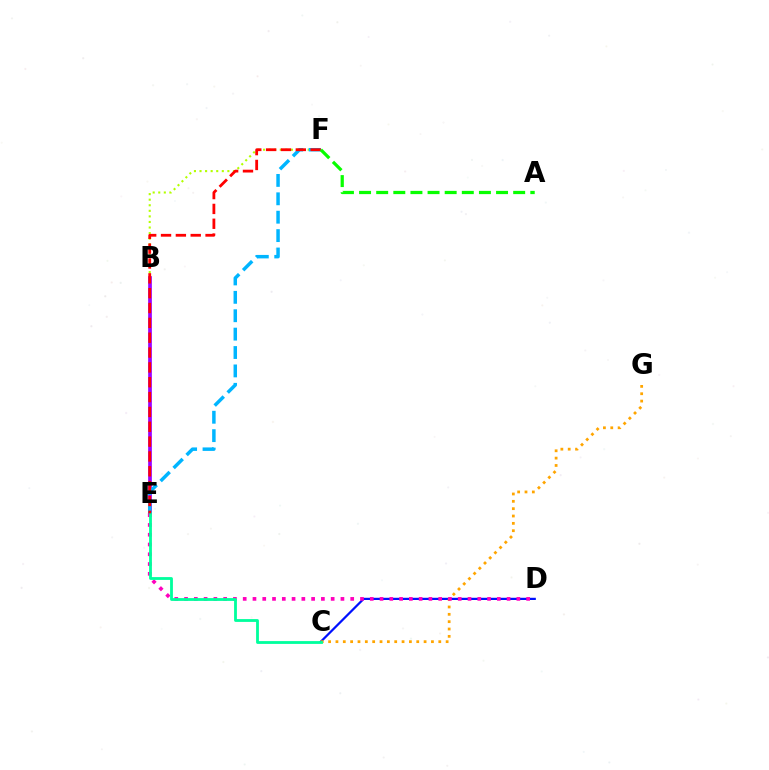{('E', 'F'): [{'color': '#b3ff00', 'line_style': 'dotted', 'thickness': 1.51}, {'color': '#00b5ff', 'line_style': 'dashed', 'thickness': 2.5}, {'color': '#ff0000', 'line_style': 'dashed', 'thickness': 2.02}], ('C', 'D'): [{'color': '#0010ff', 'line_style': 'solid', 'thickness': 1.6}], ('B', 'E'): [{'color': '#9b00ff', 'line_style': 'solid', 'thickness': 2.65}], ('C', 'G'): [{'color': '#ffa500', 'line_style': 'dotted', 'thickness': 2.0}], ('D', 'E'): [{'color': '#ff00bd', 'line_style': 'dotted', 'thickness': 2.66}], ('C', 'E'): [{'color': '#00ff9d', 'line_style': 'solid', 'thickness': 2.02}], ('A', 'F'): [{'color': '#08ff00', 'line_style': 'dashed', 'thickness': 2.33}]}